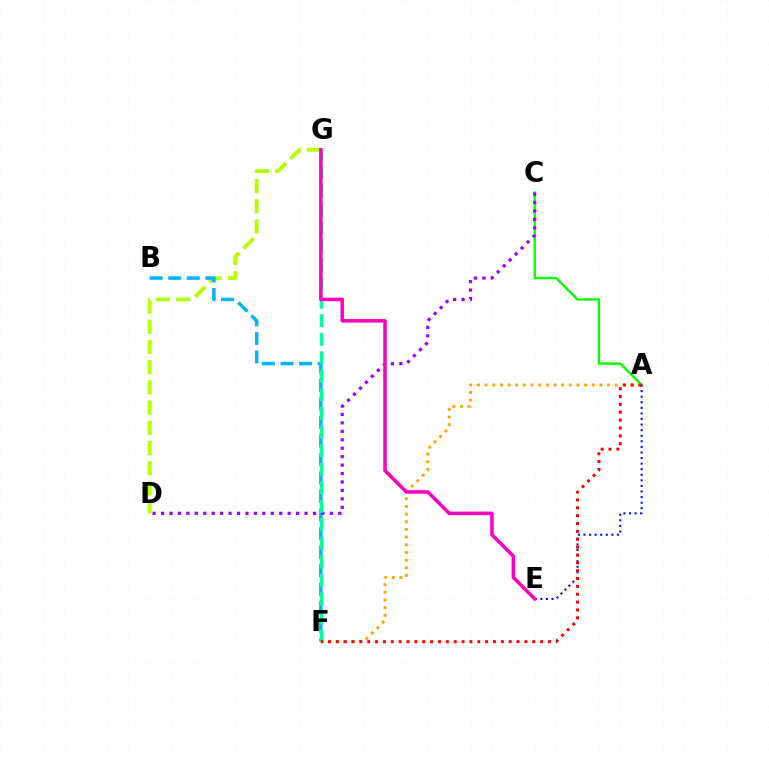{('D', 'G'): [{'color': '#b3ff00', 'line_style': 'dashed', 'thickness': 2.75}], ('A', 'C'): [{'color': '#08ff00', 'line_style': 'solid', 'thickness': 1.71}], ('B', 'F'): [{'color': '#00b5ff', 'line_style': 'dashed', 'thickness': 2.52}], ('C', 'D'): [{'color': '#9b00ff', 'line_style': 'dotted', 'thickness': 2.29}], ('A', 'E'): [{'color': '#0010ff', 'line_style': 'dotted', 'thickness': 1.51}], ('F', 'G'): [{'color': '#00ff9d', 'line_style': 'dashed', 'thickness': 2.52}], ('A', 'F'): [{'color': '#ffa500', 'line_style': 'dotted', 'thickness': 2.08}, {'color': '#ff0000', 'line_style': 'dotted', 'thickness': 2.14}], ('E', 'G'): [{'color': '#ff00bd', 'line_style': 'solid', 'thickness': 2.54}]}